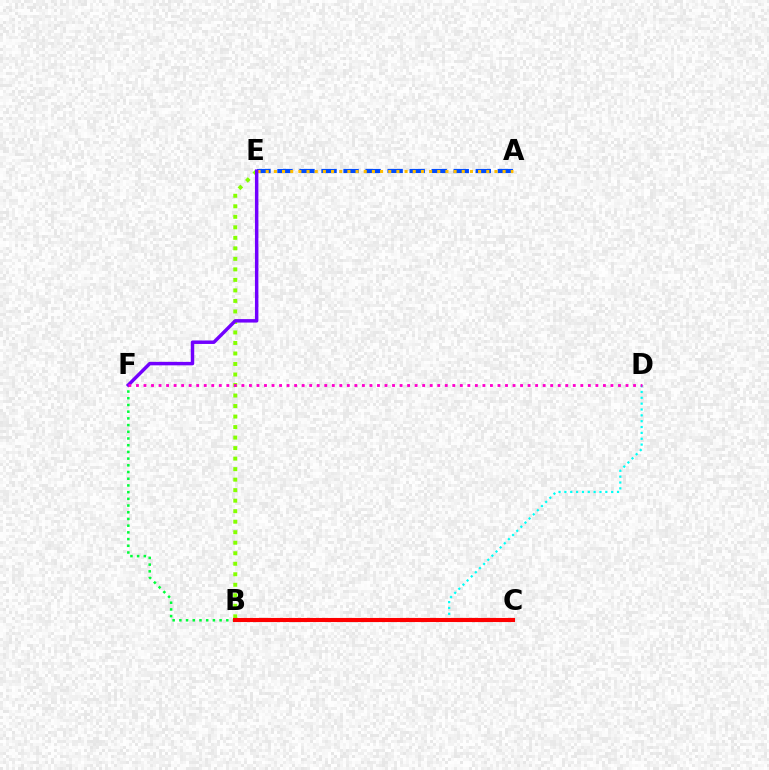{('B', 'D'): [{'color': '#00fff6', 'line_style': 'dotted', 'thickness': 1.59}], ('B', 'E'): [{'color': '#84ff00', 'line_style': 'dotted', 'thickness': 2.86}], ('A', 'E'): [{'color': '#004bff', 'line_style': 'dashed', 'thickness': 2.99}, {'color': '#ffbd00', 'line_style': 'dotted', 'thickness': 2.22}], ('B', 'F'): [{'color': '#00ff39', 'line_style': 'dotted', 'thickness': 1.82}], ('B', 'C'): [{'color': '#ff0000', 'line_style': 'solid', 'thickness': 2.95}], ('E', 'F'): [{'color': '#7200ff', 'line_style': 'solid', 'thickness': 2.48}], ('D', 'F'): [{'color': '#ff00cf', 'line_style': 'dotted', 'thickness': 2.05}]}